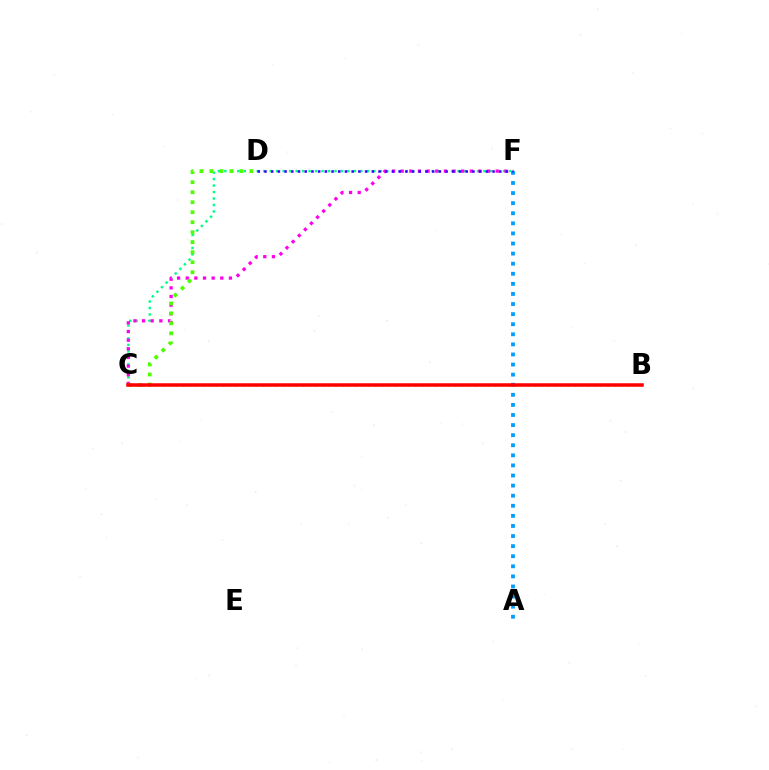{('C', 'F'): [{'color': '#00ff86', 'line_style': 'dotted', 'thickness': 1.76}, {'color': '#ff00ed', 'line_style': 'dotted', 'thickness': 2.35}], ('B', 'C'): [{'color': '#ffd500', 'line_style': 'dotted', 'thickness': 1.8}, {'color': '#ff0000', 'line_style': 'solid', 'thickness': 2.52}], ('C', 'D'): [{'color': '#4fff00', 'line_style': 'dotted', 'thickness': 2.72}], ('A', 'F'): [{'color': '#009eff', 'line_style': 'dotted', 'thickness': 2.74}], ('D', 'F'): [{'color': '#3700ff', 'line_style': 'dotted', 'thickness': 1.82}]}